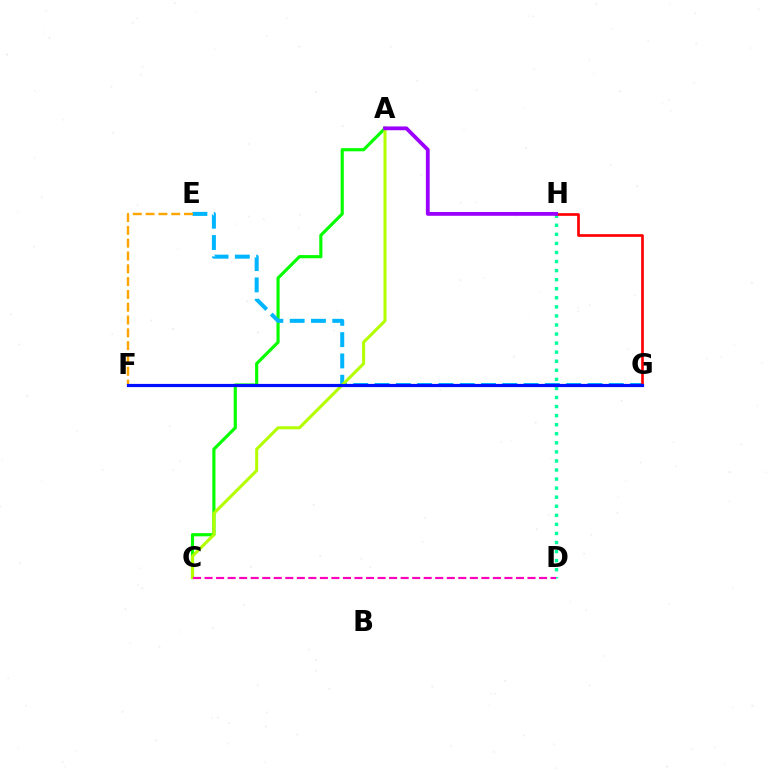{('A', 'C'): [{'color': '#08ff00', 'line_style': 'solid', 'thickness': 2.28}, {'color': '#b3ff00', 'line_style': 'solid', 'thickness': 2.18}], ('E', 'G'): [{'color': '#00b5ff', 'line_style': 'dashed', 'thickness': 2.89}], ('D', 'H'): [{'color': '#00ff9d', 'line_style': 'dotted', 'thickness': 2.46}], ('E', 'F'): [{'color': '#ffa500', 'line_style': 'dashed', 'thickness': 1.74}], ('G', 'H'): [{'color': '#ff0000', 'line_style': 'solid', 'thickness': 1.93}], ('A', 'H'): [{'color': '#9b00ff', 'line_style': 'solid', 'thickness': 2.74}], ('F', 'G'): [{'color': '#0010ff', 'line_style': 'solid', 'thickness': 2.3}], ('C', 'D'): [{'color': '#ff00bd', 'line_style': 'dashed', 'thickness': 1.57}]}